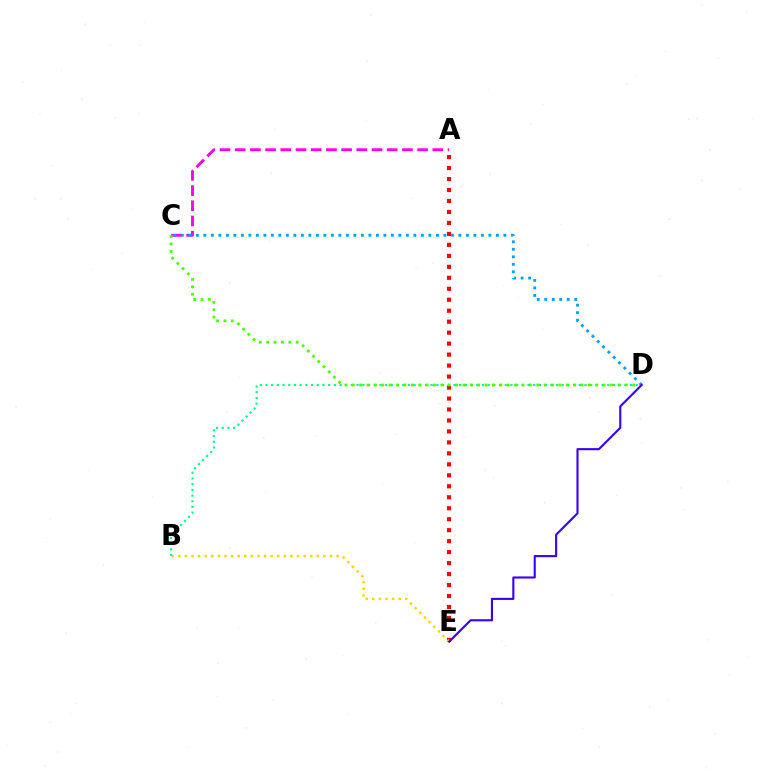{('A', 'E'): [{'color': '#ff0000', 'line_style': 'dotted', 'thickness': 2.98}], ('B', 'E'): [{'color': '#ffd500', 'line_style': 'dotted', 'thickness': 1.79}], ('A', 'C'): [{'color': '#ff00ed', 'line_style': 'dashed', 'thickness': 2.07}], ('B', 'D'): [{'color': '#00ff86', 'line_style': 'dotted', 'thickness': 1.55}], ('C', 'D'): [{'color': '#4fff00', 'line_style': 'dotted', 'thickness': 2.0}, {'color': '#009eff', 'line_style': 'dotted', 'thickness': 2.04}], ('D', 'E'): [{'color': '#3700ff', 'line_style': 'solid', 'thickness': 1.52}]}